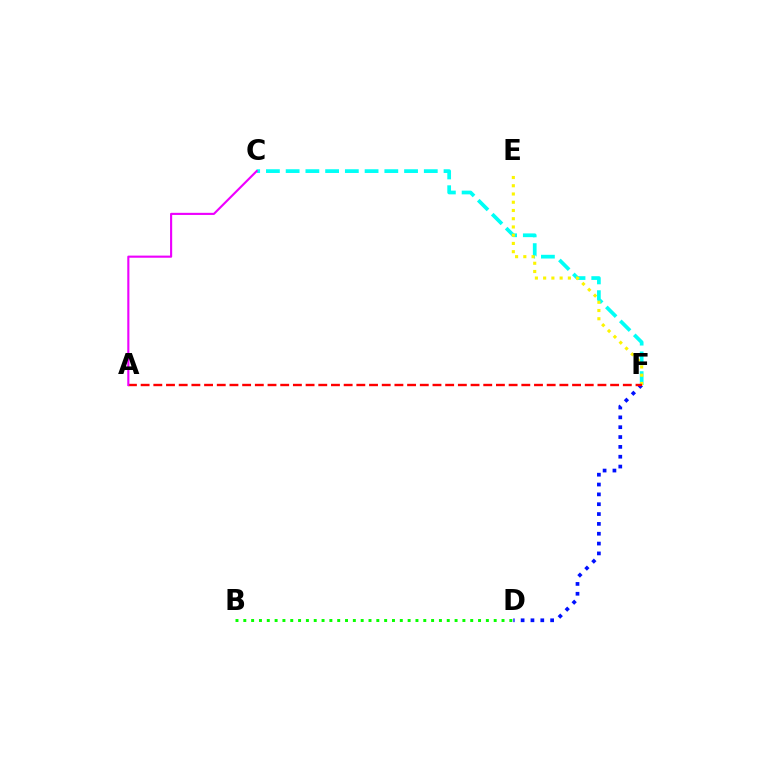{('C', 'F'): [{'color': '#00fff6', 'line_style': 'dashed', 'thickness': 2.68}], ('D', 'F'): [{'color': '#0010ff', 'line_style': 'dotted', 'thickness': 2.67}], ('E', 'F'): [{'color': '#fcf500', 'line_style': 'dotted', 'thickness': 2.24}], ('A', 'F'): [{'color': '#ff0000', 'line_style': 'dashed', 'thickness': 1.72}], ('B', 'D'): [{'color': '#08ff00', 'line_style': 'dotted', 'thickness': 2.13}], ('A', 'C'): [{'color': '#ee00ff', 'line_style': 'solid', 'thickness': 1.53}]}